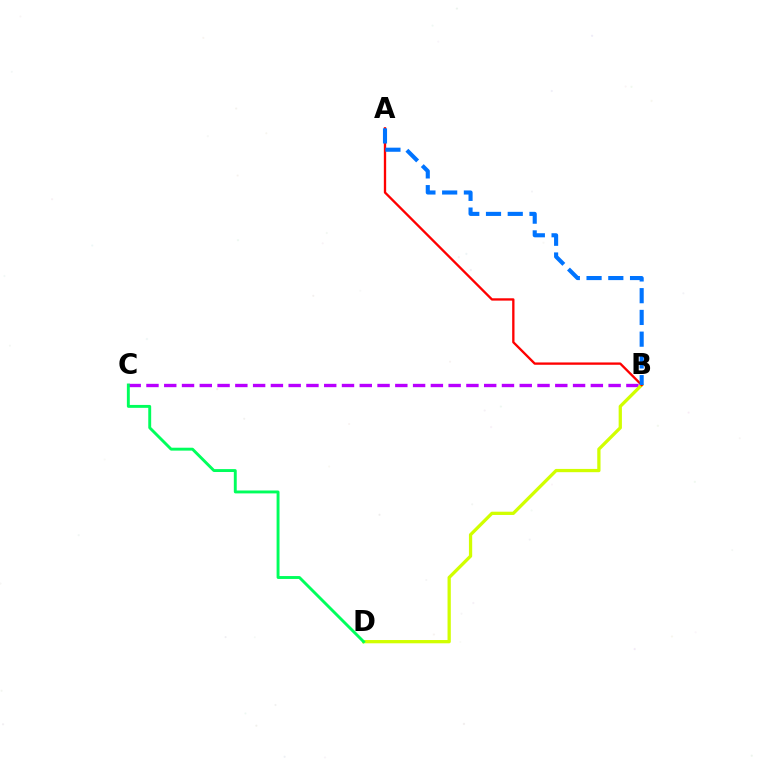{('B', 'C'): [{'color': '#b900ff', 'line_style': 'dashed', 'thickness': 2.41}], ('B', 'D'): [{'color': '#d1ff00', 'line_style': 'solid', 'thickness': 2.35}], ('A', 'B'): [{'color': '#ff0000', 'line_style': 'solid', 'thickness': 1.68}, {'color': '#0074ff', 'line_style': 'dashed', 'thickness': 2.95}], ('C', 'D'): [{'color': '#00ff5c', 'line_style': 'solid', 'thickness': 2.09}]}